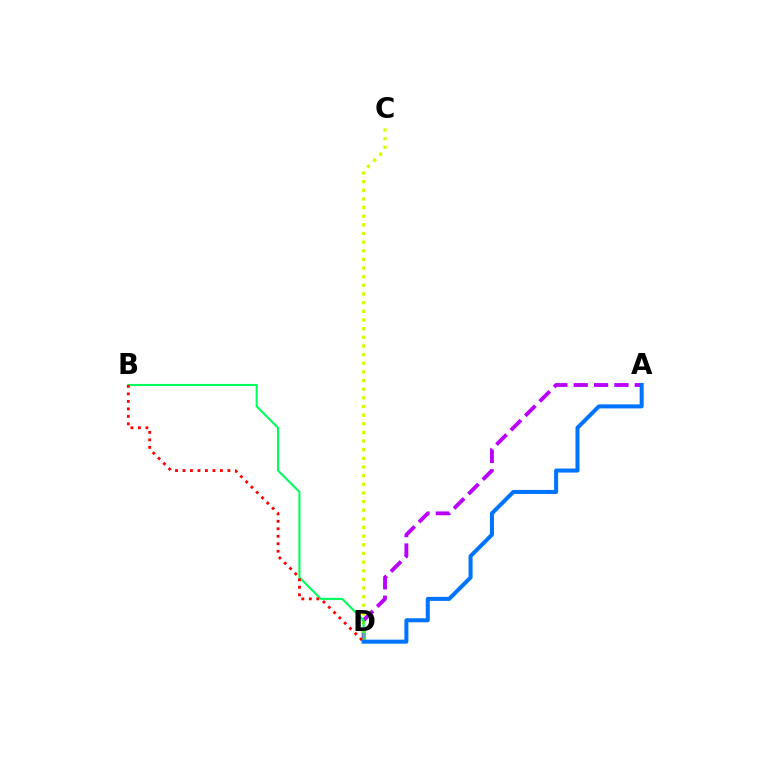{('A', 'D'): [{'color': '#b900ff', 'line_style': 'dashed', 'thickness': 2.77}, {'color': '#0074ff', 'line_style': 'solid', 'thickness': 2.9}], ('C', 'D'): [{'color': '#d1ff00', 'line_style': 'dotted', 'thickness': 2.35}], ('B', 'D'): [{'color': '#00ff5c', 'line_style': 'solid', 'thickness': 1.51}, {'color': '#ff0000', 'line_style': 'dotted', 'thickness': 2.03}]}